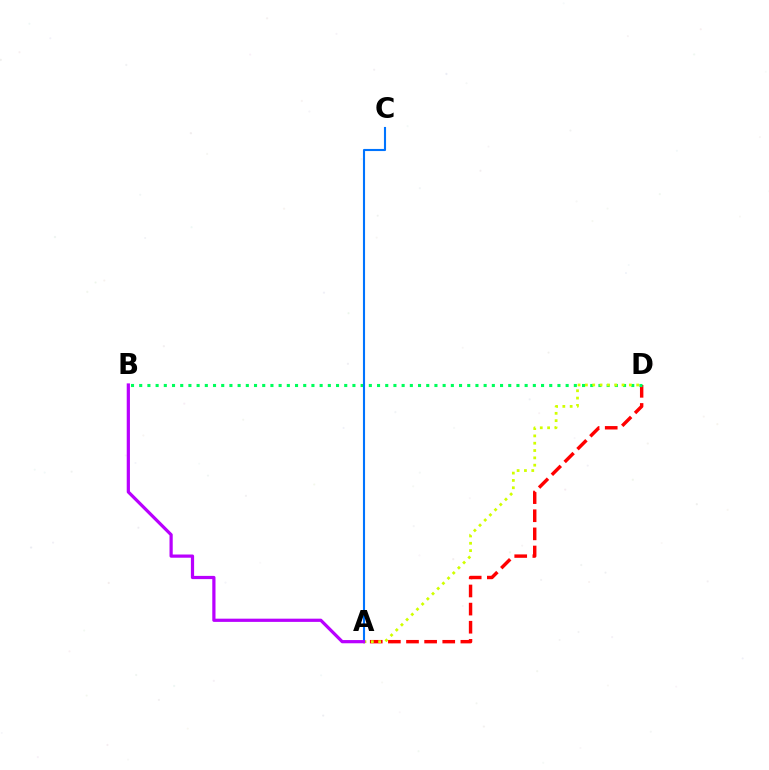{('A', 'D'): [{'color': '#ff0000', 'line_style': 'dashed', 'thickness': 2.46}, {'color': '#d1ff00', 'line_style': 'dotted', 'thickness': 1.99}], ('B', 'D'): [{'color': '#00ff5c', 'line_style': 'dotted', 'thickness': 2.23}], ('A', 'C'): [{'color': '#0074ff', 'line_style': 'solid', 'thickness': 1.52}], ('A', 'B'): [{'color': '#b900ff', 'line_style': 'solid', 'thickness': 2.32}]}